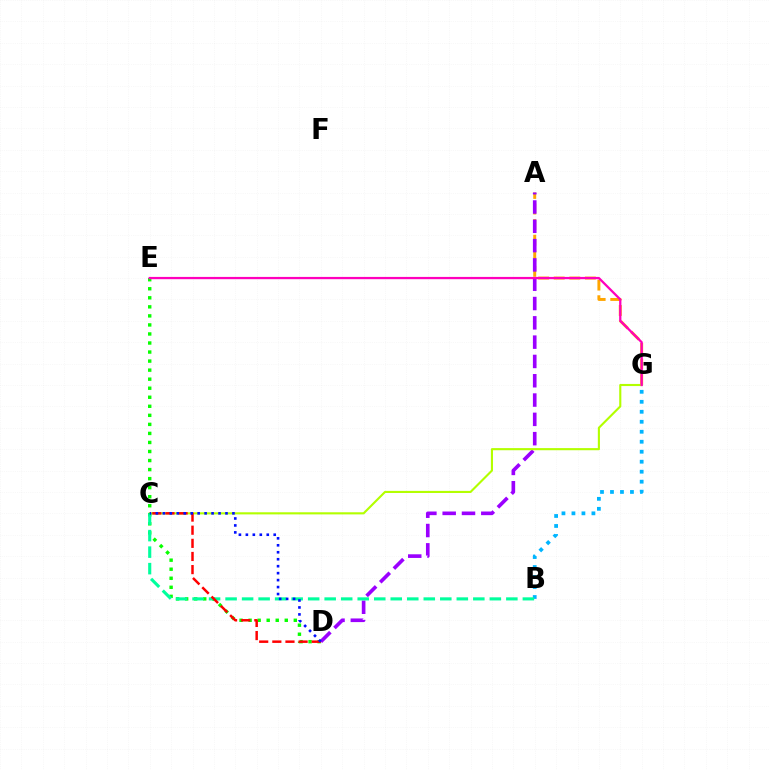{('A', 'G'): [{'color': '#ffa500', 'line_style': 'dashed', 'thickness': 2.12}], ('A', 'D'): [{'color': '#9b00ff', 'line_style': 'dashed', 'thickness': 2.62}], ('C', 'G'): [{'color': '#b3ff00', 'line_style': 'solid', 'thickness': 1.53}], ('D', 'E'): [{'color': '#08ff00', 'line_style': 'dotted', 'thickness': 2.46}], ('B', 'G'): [{'color': '#00b5ff', 'line_style': 'dotted', 'thickness': 2.71}], ('E', 'G'): [{'color': '#ff00bd', 'line_style': 'solid', 'thickness': 1.64}], ('B', 'C'): [{'color': '#00ff9d', 'line_style': 'dashed', 'thickness': 2.24}], ('C', 'D'): [{'color': '#ff0000', 'line_style': 'dashed', 'thickness': 1.78}, {'color': '#0010ff', 'line_style': 'dotted', 'thickness': 1.89}]}